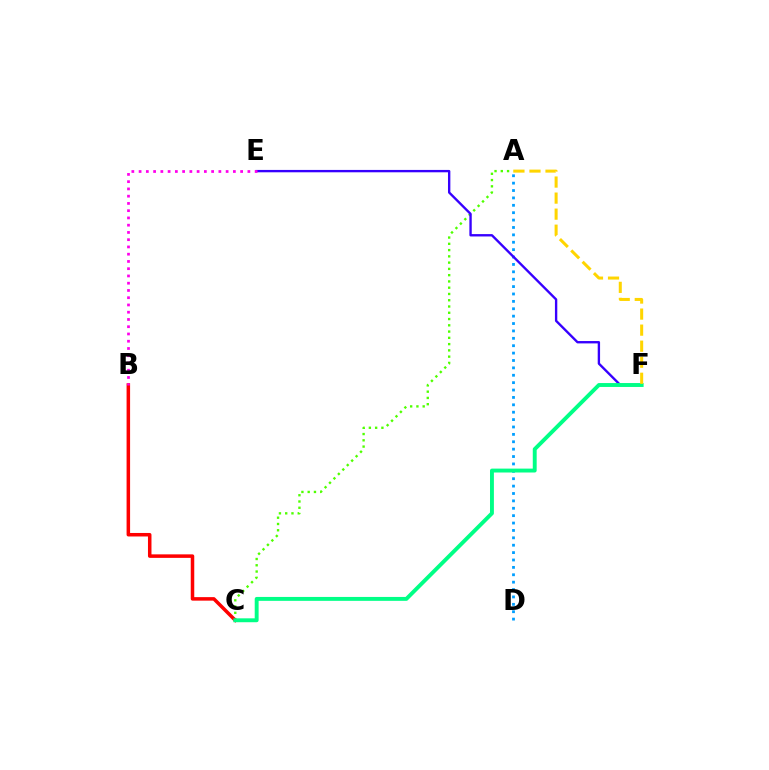{('A', 'C'): [{'color': '#4fff00', 'line_style': 'dotted', 'thickness': 1.7}], ('B', 'C'): [{'color': '#ff0000', 'line_style': 'solid', 'thickness': 2.53}], ('A', 'D'): [{'color': '#009eff', 'line_style': 'dotted', 'thickness': 2.01}], ('E', 'F'): [{'color': '#3700ff', 'line_style': 'solid', 'thickness': 1.7}], ('B', 'E'): [{'color': '#ff00ed', 'line_style': 'dotted', 'thickness': 1.97}], ('C', 'F'): [{'color': '#00ff86', 'line_style': 'solid', 'thickness': 2.81}], ('A', 'F'): [{'color': '#ffd500', 'line_style': 'dashed', 'thickness': 2.18}]}